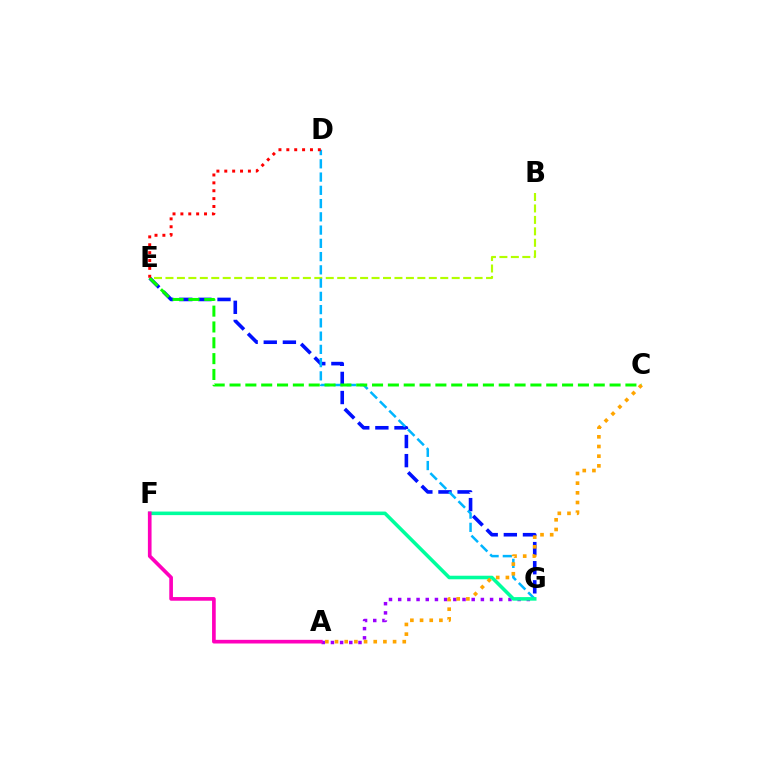{('E', 'G'): [{'color': '#0010ff', 'line_style': 'dashed', 'thickness': 2.6}], ('A', 'G'): [{'color': '#9b00ff', 'line_style': 'dotted', 'thickness': 2.5}], ('B', 'E'): [{'color': '#b3ff00', 'line_style': 'dashed', 'thickness': 1.56}], ('D', 'G'): [{'color': '#00b5ff', 'line_style': 'dashed', 'thickness': 1.8}], ('C', 'E'): [{'color': '#08ff00', 'line_style': 'dashed', 'thickness': 2.15}], ('F', 'G'): [{'color': '#00ff9d', 'line_style': 'solid', 'thickness': 2.56}], ('A', 'C'): [{'color': '#ffa500', 'line_style': 'dotted', 'thickness': 2.63}], ('D', 'E'): [{'color': '#ff0000', 'line_style': 'dotted', 'thickness': 2.14}], ('A', 'F'): [{'color': '#ff00bd', 'line_style': 'solid', 'thickness': 2.64}]}